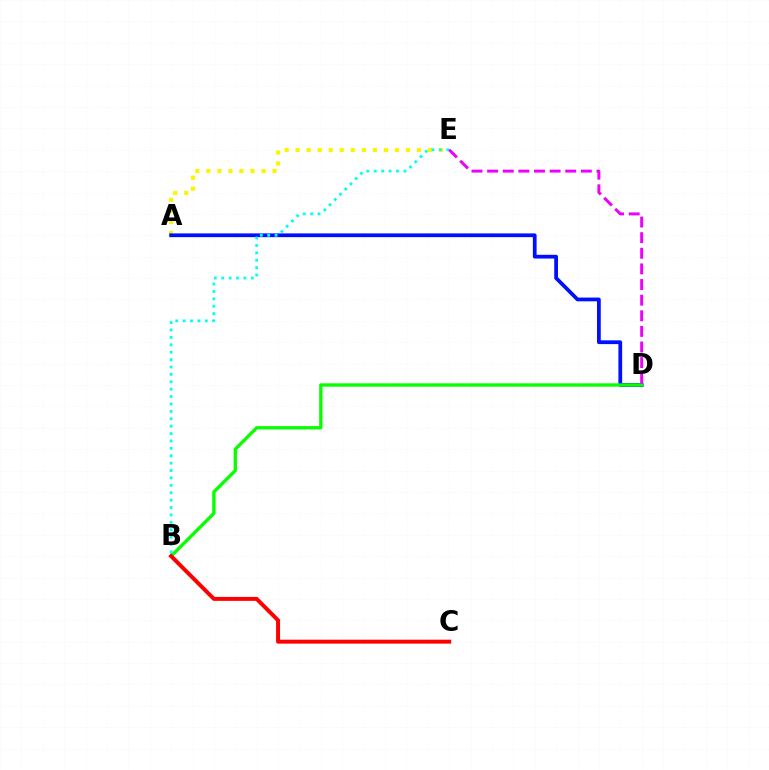{('A', 'E'): [{'color': '#fcf500', 'line_style': 'dotted', 'thickness': 3.0}], ('A', 'D'): [{'color': '#0010ff', 'line_style': 'solid', 'thickness': 2.71}], ('B', 'D'): [{'color': '#08ff00', 'line_style': 'solid', 'thickness': 2.39}], ('B', 'E'): [{'color': '#00fff6', 'line_style': 'dotted', 'thickness': 2.01}], ('D', 'E'): [{'color': '#ee00ff', 'line_style': 'dashed', 'thickness': 2.12}], ('B', 'C'): [{'color': '#ff0000', 'line_style': 'solid', 'thickness': 2.85}]}